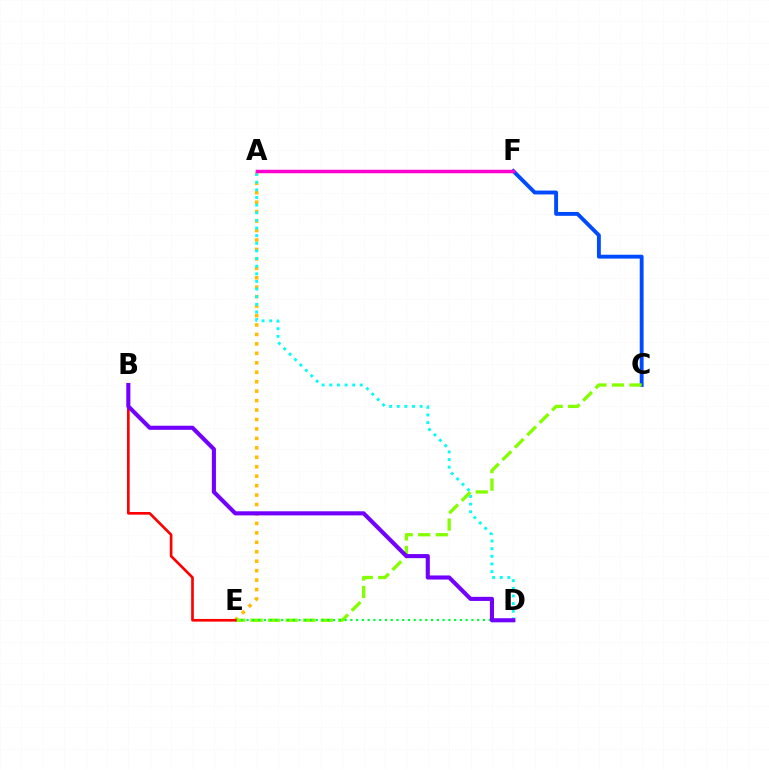{('A', 'E'): [{'color': '#ffbd00', 'line_style': 'dotted', 'thickness': 2.57}], ('C', 'F'): [{'color': '#004bff', 'line_style': 'solid', 'thickness': 2.79}], ('A', 'D'): [{'color': '#00fff6', 'line_style': 'dotted', 'thickness': 2.07}], ('C', 'E'): [{'color': '#84ff00', 'line_style': 'dashed', 'thickness': 2.38}], ('D', 'E'): [{'color': '#00ff39', 'line_style': 'dotted', 'thickness': 1.57}], ('B', 'E'): [{'color': '#ff0000', 'line_style': 'solid', 'thickness': 1.92}], ('A', 'F'): [{'color': '#ff00cf', 'line_style': 'solid', 'thickness': 2.51}], ('B', 'D'): [{'color': '#7200ff', 'line_style': 'solid', 'thickness': 2.94}]}